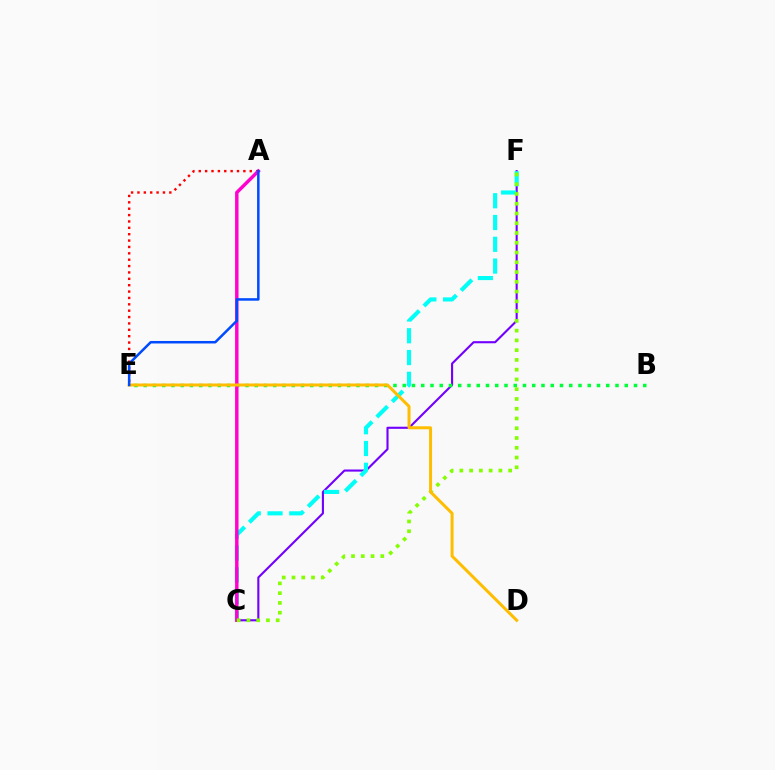{('A', 'E'): [{'color': '#ff0000', 'line_style': 'dotted', 'thickness': 1.73}, {'color': '#004bff', 'line_style': 'solid', 'thickness': 1.81}], ('C', 'F'): [{'color': '#7200ff', 'line_style': 'solid', 'thickness': 1.52}, {'color': '#00fff6', 'line_style': 'dashed', 'thickness': 2.96}, {'color': '#84ff00', 'line_style': 'dotted', 'thickness': 2.65}], ('B', 'E'): [{'color': '#00ff39', 'line_style': 'dotted', 'thickness': 2.51}], ('A', 'C'): [{'color': '#ff00cf', 'line_style': 'solid', 'thickness': 2.47}], ('D', 'E'): [{'color': '#ffbd00', 'line_style': 'solid', 'thickness': 2.16}]}